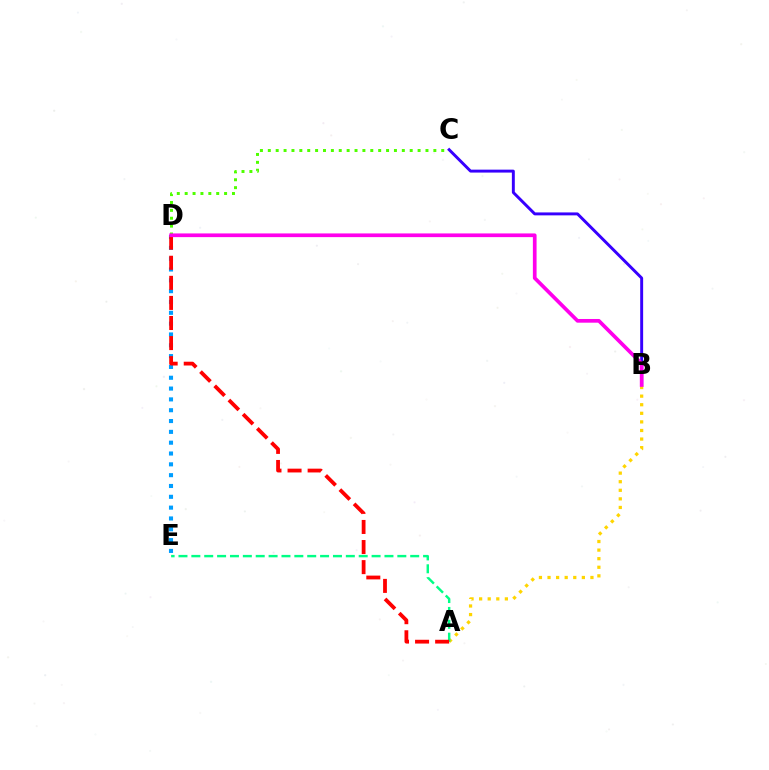{('C', 'D'): [{'color': '#4fff00', 'line_style': 'dotted', 'thickness': 2.14}], ('B', 'C'): [{'color': '#3700ff', 'line_style': 'solid', 'thickness': 2.11}], ('D', 'E'): [{'color': '#009eff', 'line_style': 'dotted', 'thickness': 2.94}], ('A', 'B'): [{'color': '#ffd500', 'line_style': 'dotted', 'thickness': 2.33}], ('A', 'E'): [{'color': '#00ff86', 'line_style': 'dashed', 'thickness': 1.75}], ('A', 'D'): [{'color': '#ff0000', 'line_style': 'dashed', 'thickness': 2.73}], ('B', 'D'): [{'color': '#ff00ed', 'line_style': 'solid', 'thickness': 2.66}]}